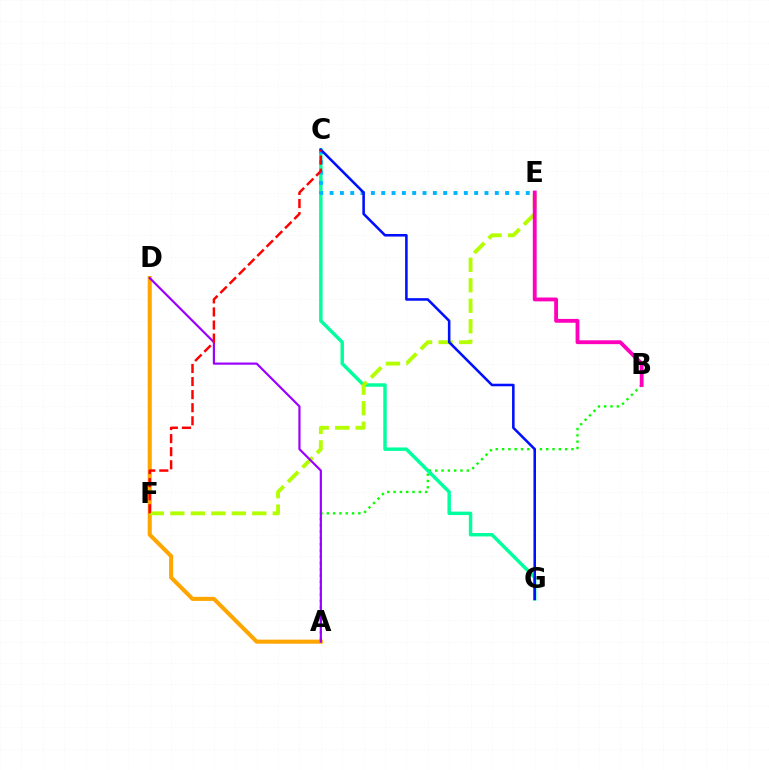{('A', 'D'): [{'color': '#ffa500', 'line_style': 'solid', 'thickness': 2.92}, {'color': '#9b00ff', 'line_style': 'solid', 'thickness': 1.57}], ('A', 'B'): [{'color': '#08ff00', 'line_style': 'dotted', 'thickness': 1.71}], ('C', 'G'): [{'color': '#00ff9d', 'line_style': 'solid', 'thickness': 2.48}, {'color': '#0010ff', 'line_style': 'solid', 'thickness': 1.85}], ('E', 'F'): [{'color': '#b3ff00', 'line_style': 'dashed', 'thickness': 2.78}], ('B', 'E'): [{'color': '#ff00bd', 'line_style': 'solid', 'thickness': 2.77}], ('C', 'E'): [{'color': '#00b5ff', 'line_style': 'dotted', 'thickness': 2.81}], ('C', 'F'): [{'color': '#ff0000', 'line_style': 'dashed', 'thickness': 1.78}]}